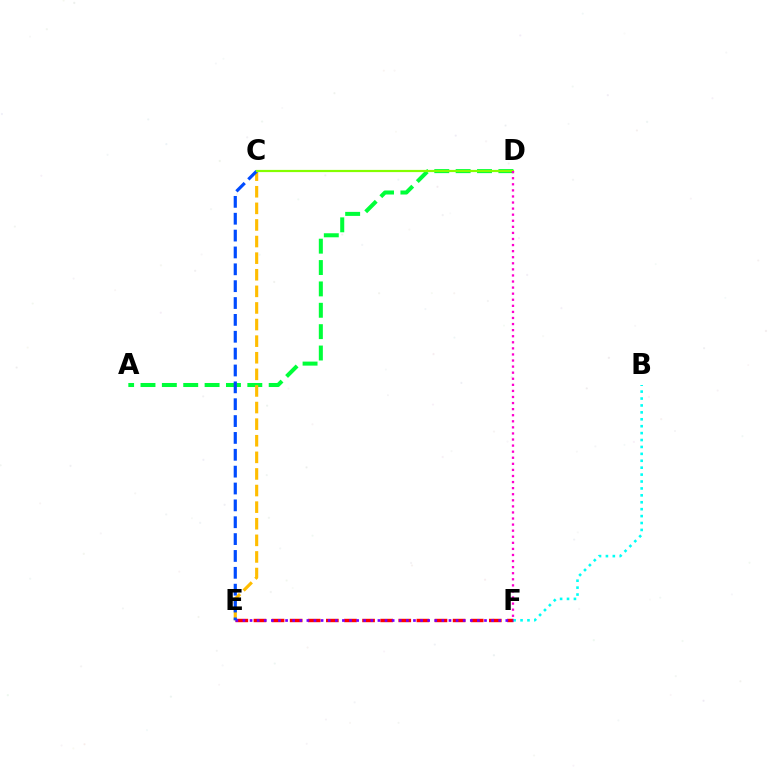{('A', 'D'): [{'color': '#00ff39', 'line_style': 'dashed', 'thickness': 2.9}], ('E', 'F'): [{'color': '#ff0000', 'line_style': 'dashed', 'thickness': 2.46}, {'color': '#7200ff', 'line_style': 'dotted', 'thickness': 1.93}], ('B', 'F'): [{'color': '#00fff6', 'line_style': 'dotted', 'thickness': 1.88}], ('C', 'E'): [{'color': '#ffbd00', 'line_style': 'dashed', 'thickness': 2.26}, {'color': '#004bff', 'line_style': 'dashed', 'thickness': 2.29}], ('C', 'D'): [{'color': '#84ff00', 'line_style': 'solid', 'thickness': 1.59}], ('D', 'F'): [{'color': '#ff00cf', 'line_style': 'dotted', 'thickness': 1.65}]}